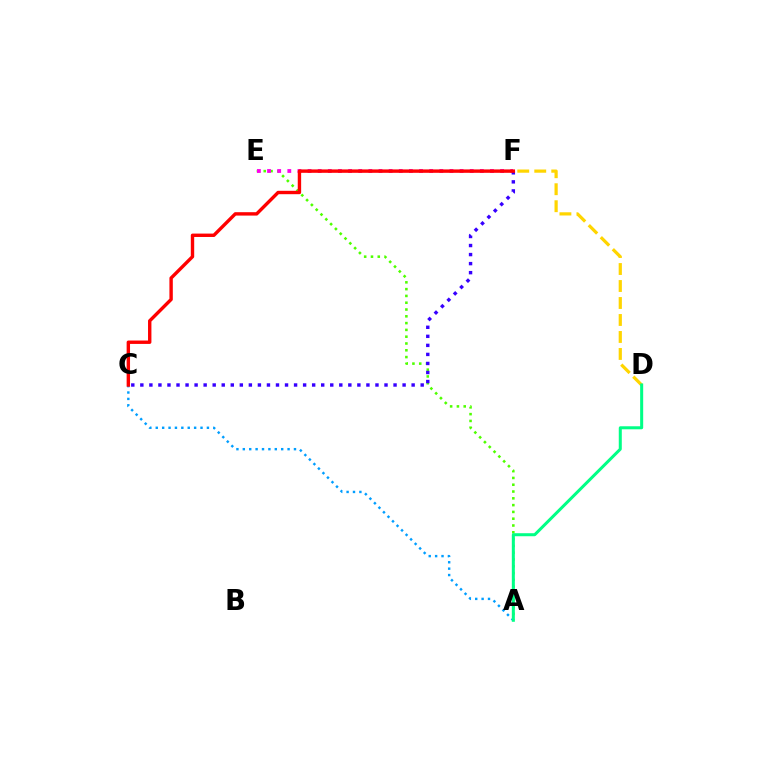{('A', 'E'): [{'color': '#4fff00', 'line_style': 'dotted', 'thickness': 1.85}], ('D', 'F'): [{'color': '#ffd500', 'line_style': 'dashed', 'thickness': 2.31}], ('A', 'C'): [{'color': '#009eff', 'line_style': 'dotted', 'thickness': 1.74}], ('A', 'D'): [{'color': '#00ff86', 'line_style': 'solid', 'thickness': 2.18}], ('E', 'F'): [{'color': '#ff00ed', 'line_style': 'dotted', 'thickness': 2.75}], ('C', 'F'): [{'color': '#3700ff', 'line_style': 'dotted', 'thickness': 2.46}, {'color': '#ff0000', 'line_style': 'solid', 'thickness': 2.44}]}